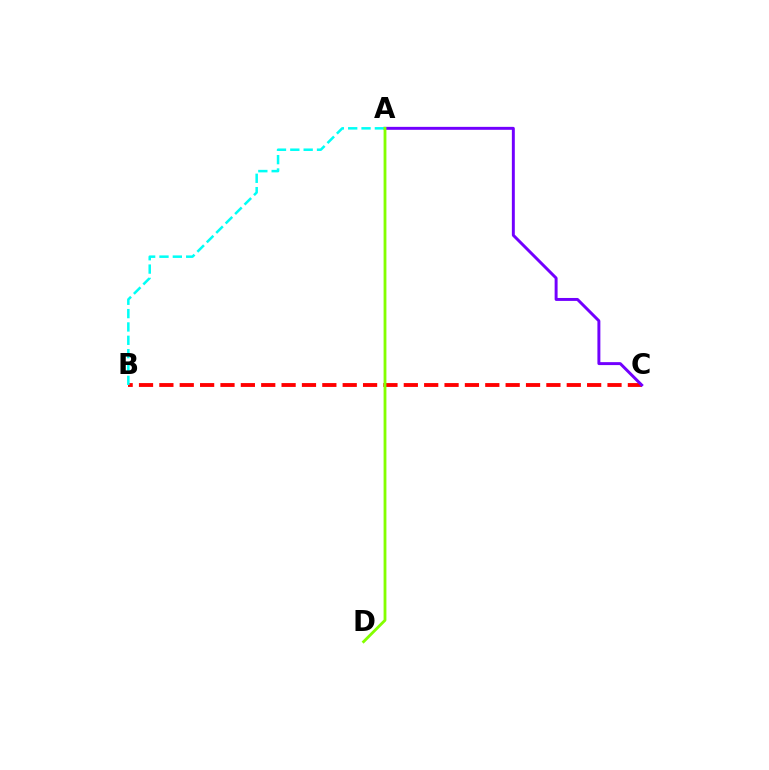{('B', 'C'): [{'color': '#ff0000', 'line_style': 'dashed', 'thickness': 2.77}], ('A', 'C'): [{'color': '#7200ff', 'line_style': 'solid', 'thickness': 2.12}], ('A', 'B'): [{'color': '#00fff6', 'line_style': 'dashed', 'thickness': 1.81}], ('A', 'D'): [{'color': '#84ff00', 'line_style': 'solid', 'thickness': 2.03}]}